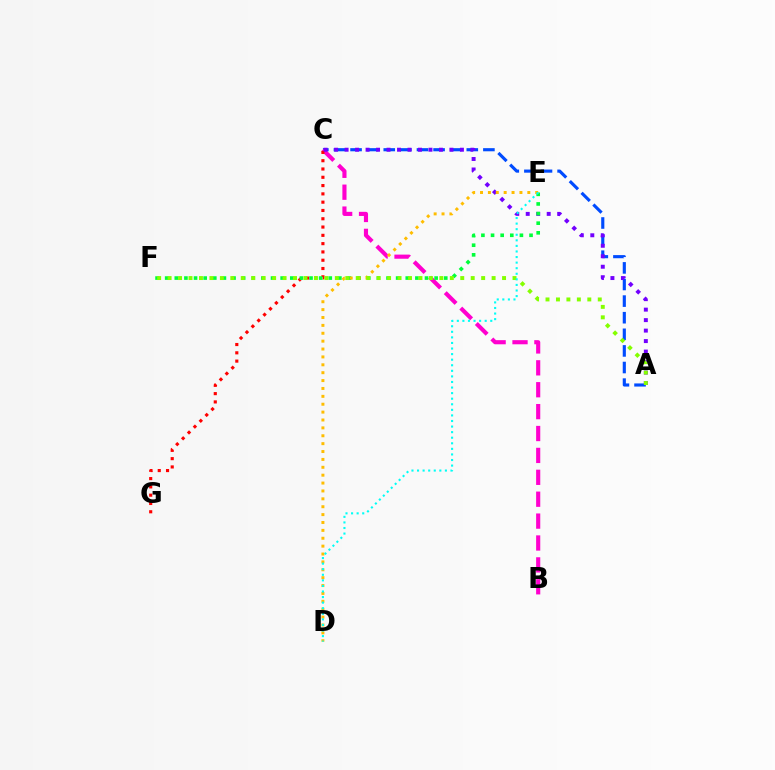{('A', 'C'): [{'color': '#004bff', 'line_style': 'dashed', 'thickness': 2.26}, {'color': '#7200ff', 'line_style': 'dotted', 'thickness': 2.85}], ('B', 'C'): [{'color': '#ff00cf', 'line_style': 'dashed', 'thickness': 2.97}], ('C', 'G'): [{'color': '#ff0000', 'line_style': 'dotted', 'thickness': 2.25}], ('E', 'F'): [{'color': '#00ff39', 'line_style': 'dotted', 'thickness': 2.61}], ('D', 'E'): [{'color': '#ffbd00', 'line_style': 'dotted', 'thickness': 2.14}, {'color': '#00fff6', 'line_style': 'dotted', 'thickness': 1.51}], ('A', 'F'): [{'color': '#84ff00', 'line_style': 'dotted', 'thickness': 2.84}]}